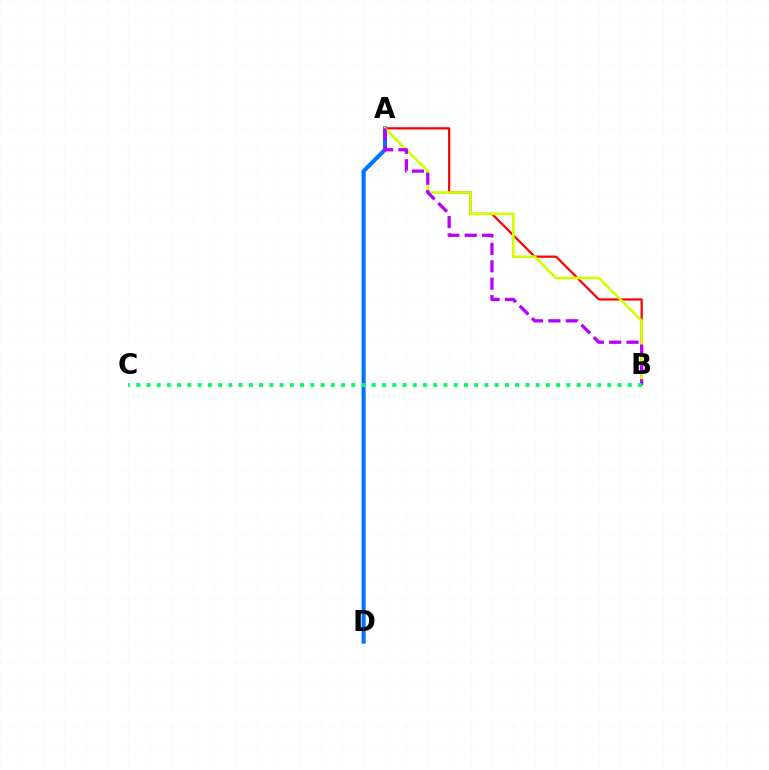{('A', 'D'): [{'color': '#0074ff', 'line_style': 'solid', 'thickness': 2.93}], ('A', 'B'): [{'color': '#ff0000', 'line_style': 'solid', 'thickness': 1.6}, {'color': '#d1ff00', 'line_style': 'solid', 'thickness': 1.9}, {'color': '#b900ff', 'line_style': 'dashed', 'thickness': 2.36}], ('B', 'C'): [{'color': '#00ff5c', 'line_style': 'dotted', 'thickness': 2.78}]}